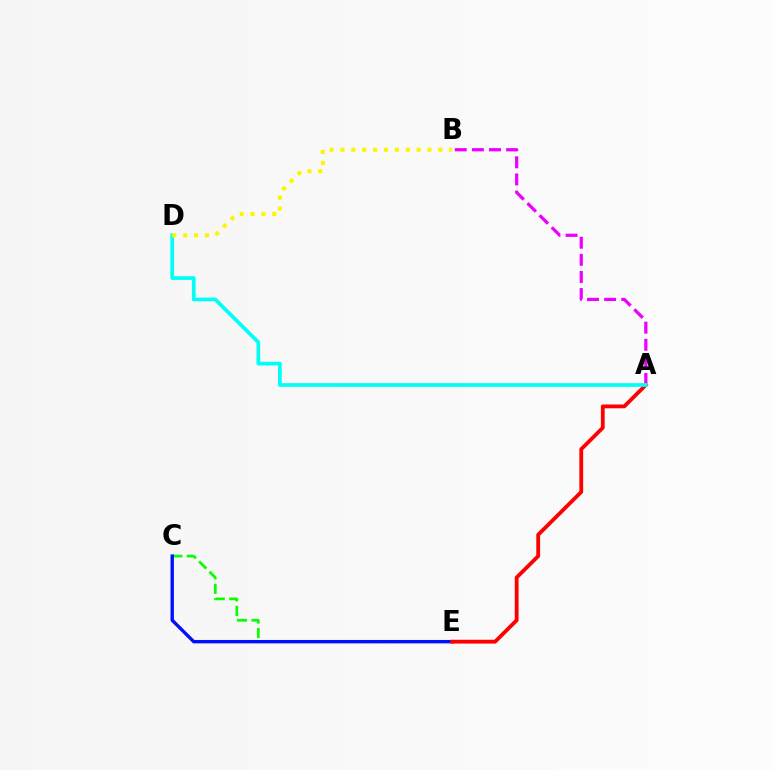{('C', 'E'): [{'color': '#08ff00', 'line_style': 'dashed', 'thickness': 1.97}, {'color': '#0010ff', 'line_style': 'solid', 'thickness': 2.43}], ('A', 'E'): [{'color': '#ff0000', 'line_style': 'solid', 'thickness': 2.74}], ('A', 'B'): [{'color': '#ee00ff', 'line_style': 'dashed', 'thickness': 2.33}], ('A', 'D'): [{'color': '#00fff6', 'line_style': 'solid', 'thickness': 2.68}], ('B', 'D'): [{'color': '#fcf500', 'line_style': 'dotted', 'thickness': 2.96}]}